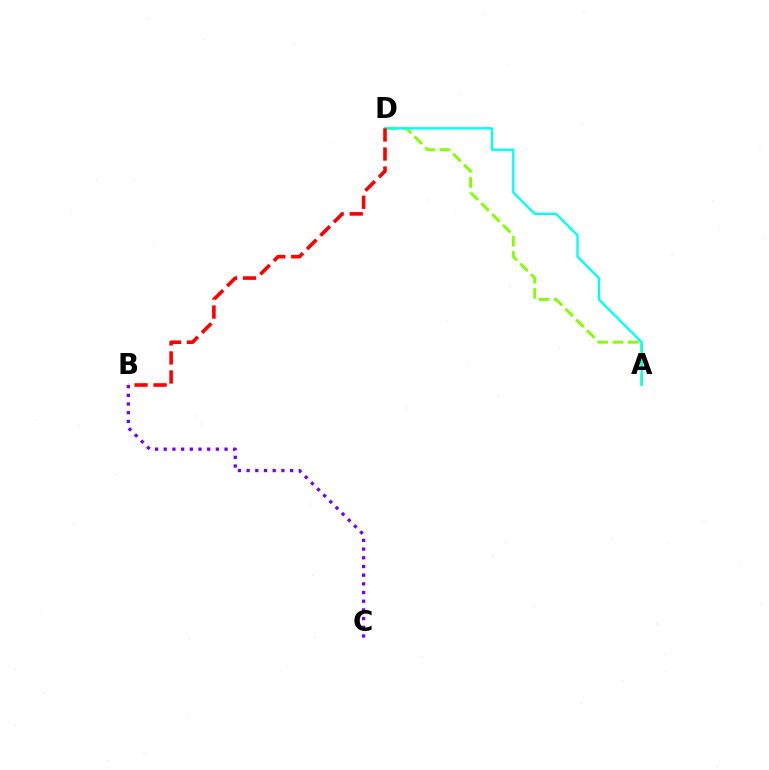{('A', 'D'): [{'color': '#84ff00', 'line_style': 'dashed', 'thickness': 2.08}, {'color': '#00fff6', 'line_style': 'solid', 'thickness': 1.68}], ('B', 'C'): [{'color': '#7200ff', 'line_style': 'dotted', 'thickness': 2.36}], ('B', 'D'): [{'color': '#ff0000', 'line_style': 'dashed', 'thickness': 2.59}]}